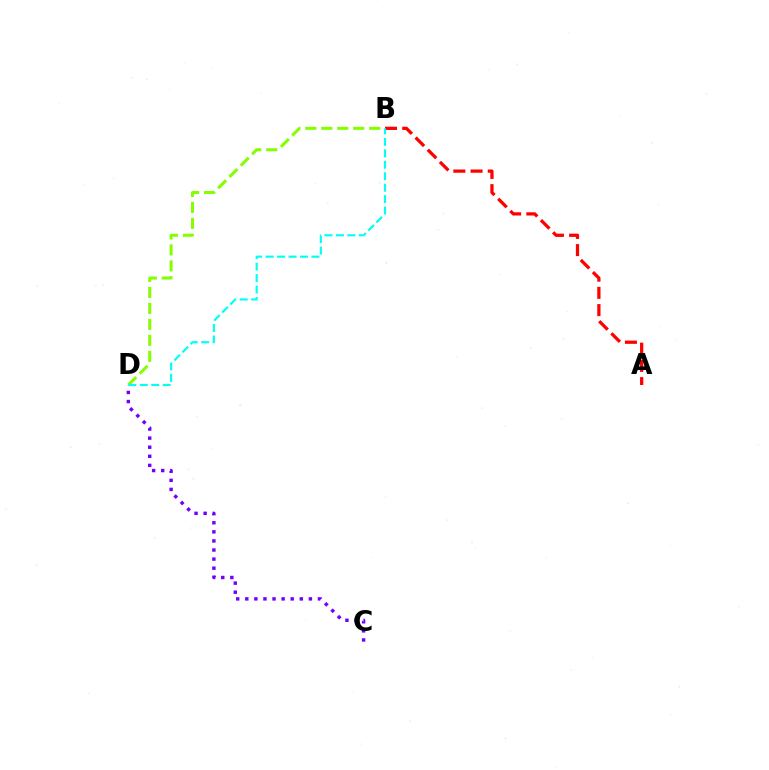{('B', 'D'): [{'color': '#84ff00', 'line_style': 'dashed', 'thickness': 2.17}, {'color': '#00fff6', 'line_style': 'dashed', 'thickness': 1.56}], ('C', 'D'): [{'color': '#7200ff', 'line_style': 'dotted', 'thickness': 2.47}], ('A', 'B'): [{'color': '#ff0000', 'line_style': 'dashed', 'thickness': 2.34}]}